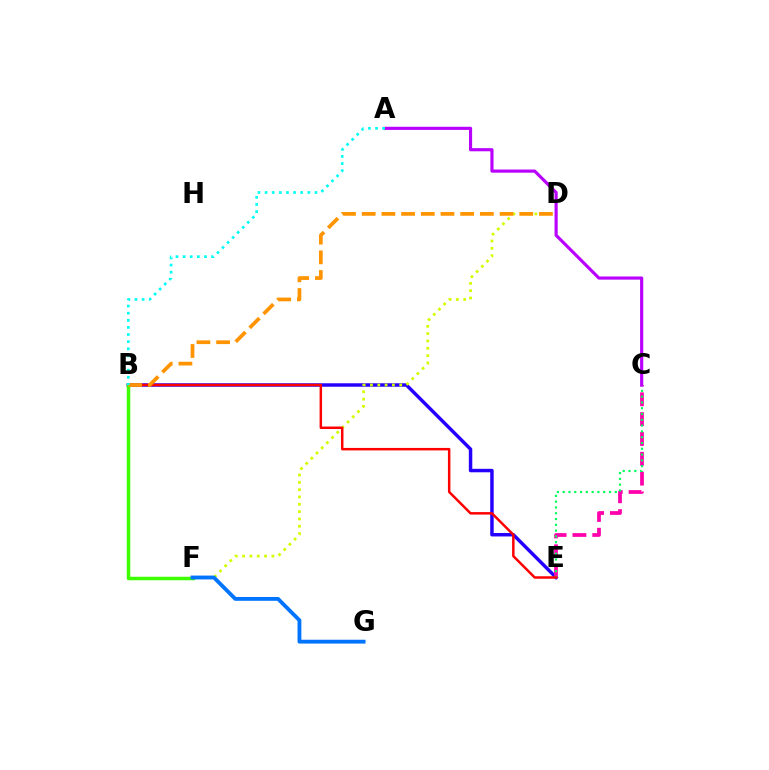{('B', 'E'): [{'color': '#2500ff', 'line_style': 'solid', 'thickness': 2.49}, {'color': '#ff0000', 'line_style': 'solid', 'thickness': 1.79}], ('D', 'F'): [{'color': '#d1ff00', 'line_style': 'dotted', 'thickness': 1.99}], ('C', 'E'): [{'color': '#ff00ac', 'line_style': 'dashed', 'thickness': 2.69}, {'color': '#00ff5c', 'line_style': 'dotted', 'thickness': 1.57}], ('B', 'F'): [{'color': '#3dff00', 'line_style': 'solid', 'thickness': 2.52}], ('B', 'D'): [{'color': '#ff9400', 'line_style': 'dashed', 'thickness': 2.68}], ('A', 'C'): [{'color': '#b900ff', 'line_style': 'solid', 'thickness': 2.26}], ('A', 'B'): [{'color': '#00fff6', 'line_style': 'dotted', 'thickness': 1.94}], ('F', 'G'): [{'color': '#0074ff', 'line_style': 'solid', 'thickness': 2.76}]}